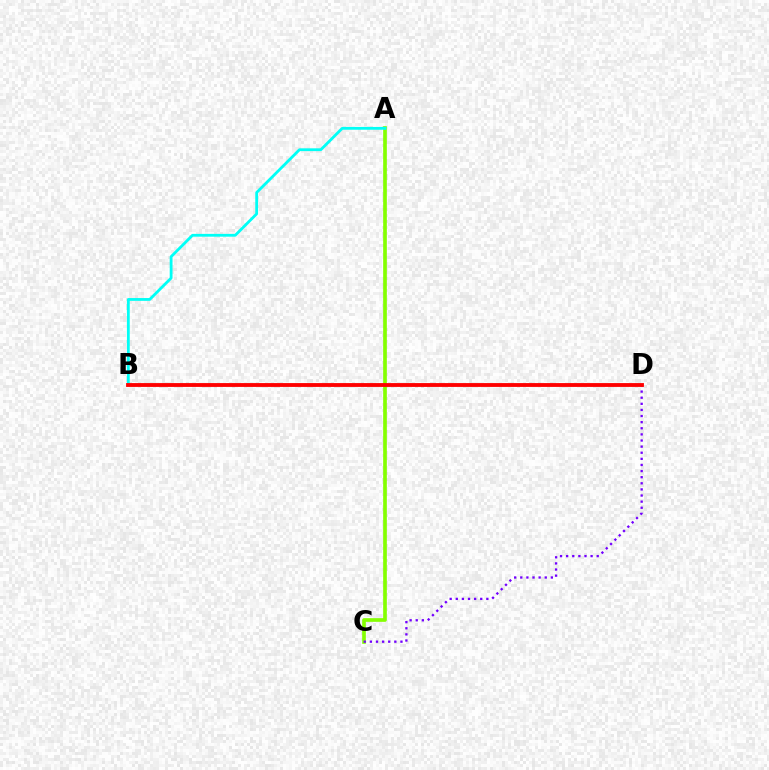{('A', 'C'): [{'color': '#84ff00', 'line_style': 'solid', 'thickness': 2.64}], ('C', 'D'): [{'color': '#7200ff', 'line_style': 'dotted', 'thickness': 1.66}], ('A', 'B'): [{'color': '#00fff6', 'line_style': 'solid', 'thickness': 2.02}], ('B', 'D'): [{'color': '#ff0000', 'line_style': 'solid', 'thickness': 2.76}]}